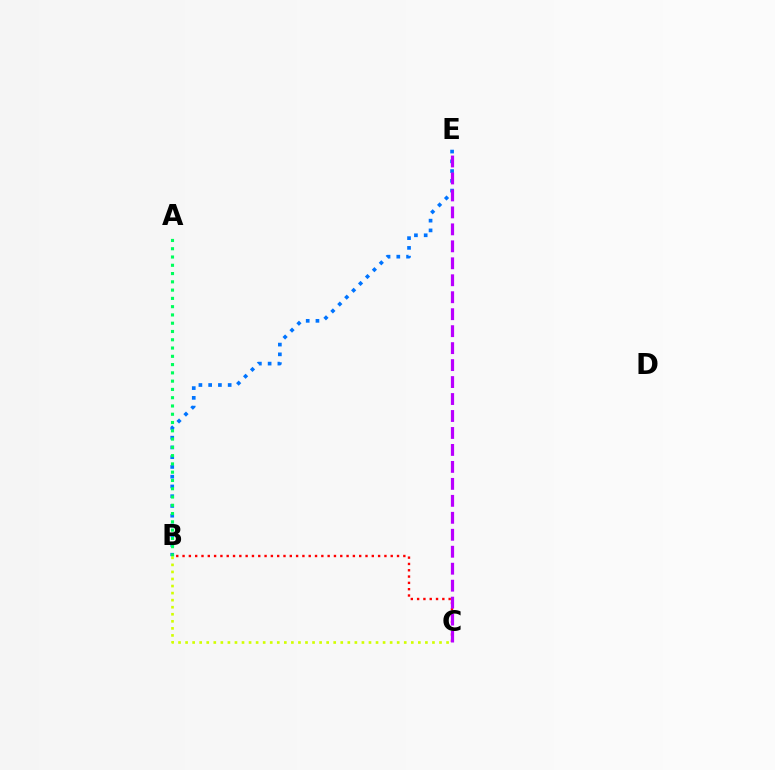{('B', 'E'): [{'color': '#0074ff', 'line_style': 'dotted', 'thickness': 2.65}], ('A', 'B'): [{'color': '#00ff5c', 'line_style': 'dotted', 'thickness': 2.25}], ('B', 'C'): [{'color': '#ff0000', 'line_style': 'dotted', 'thickness': 1.71}, {'color': '#d1ff00', 'line_style': 'dotted', 'thickness': 1.92}], ('C', 'E'): [{'color': '#b900ff', 'line_style': 'dashed', 'thickness': 2.31}]}